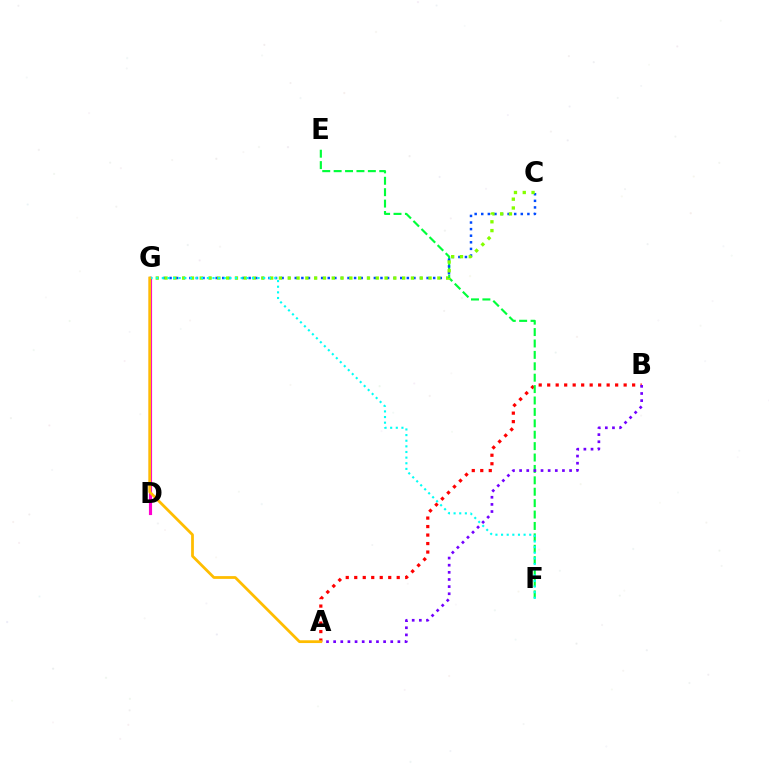{('A', 'B'): [{'color': '#ff0000', 'line_style': 'dotted', 'thickness': 2.31}, {'color': '#7200ff', 'line_style': 'dotted', 'thickness': 1.94}], ('E', 'F'): [{'color': '#00ff39', 'line_style': 'dashed', 'thickness': 1.55}], ('D', 'G'): [{'color': '#ff00cf', 'line_style': 'solid', 'thickness': 2.26}], ('C', 'G'): [{'color': '#004bff', 'line_style': 'dotted', 'thickness': 1.79}, {'color': '#84ff00', 'line_style': 'dotted', 'thickness': 2.39}], ('F', 'G'): [{'color': '#00fff6', 'line_style': 'dotted', 'thickness': 1.53}], ('A', 'G'): [{'color': '#ffbd00', 'line_style': 'solid', 'thickness': 1.99}]}